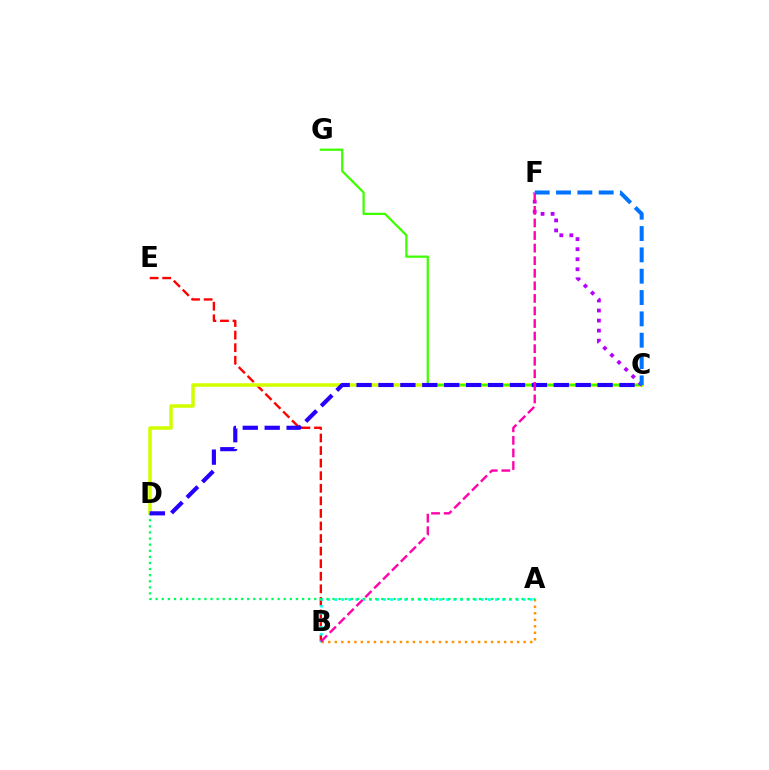{('B', 'E'): [{'color': '#ff0000', 'line_style': 'dashed', 'thickness': 1.71}], ('A', 'B'): [{'color': '#00fff6', 'line_style': 'dotted', 'thickness': 1.9}, {'color': '#ff9400', 'line_style': 'dotted', 'thickness': 1.77}], ('C', 'D'): [{'color': '#d1ff00', 'line_style': 'solid', 'thickness': 2.55}, {'color': '#2500ff', 'line_style': 'dashed', 'thickness': 2.98}], ('C', 'G'): [{'color': '#3dff00', 'line_style': 'solid', 'thickness': 1.62}], ('C', 'F'): [{'color': '#b900ff', 'line_style': 'dotted', 'thickness': 2.73}, {'color': '#0074ff', 'line_style': 'dashed', 'thickness': 2.9}], ('A', 'D'): [{'color': '#00ff5c', 'line_style': 'dotted', 'thickness': 1.66}], ('B', 'F'): [{'color': '#ff00ac', 'line_style': 'dashed', 'thickness': 1.71}]}